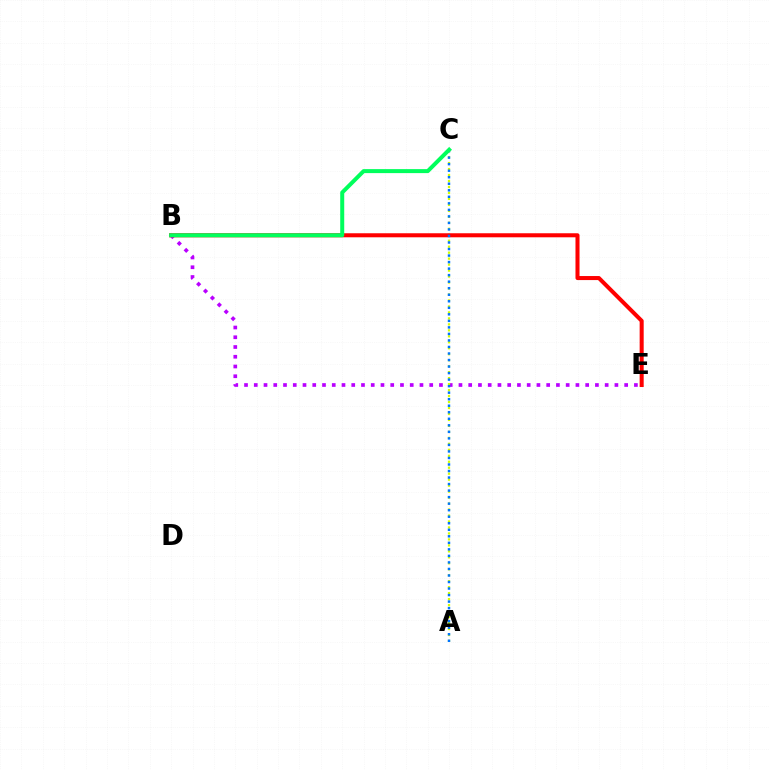{('B', 'E'): [{'color': '#b900ff', 'line_style': 'dotted', 'thickness': 2.65}, {'color': '#ff0000', 'line_style': 'solid', 'thickness': 2.91}], ('A', 'C'): [{'color': '#d1ff00', 'line_style': 'dotted', 'thickness': 1.62}, {'color': '#0074ff', 'line_style': 'dotted', 'thickness': 1.77}], ('B', 'C'): [{'color': '#00ff5c', 'line_style': 'solid', 'thickness': 2.88}]}